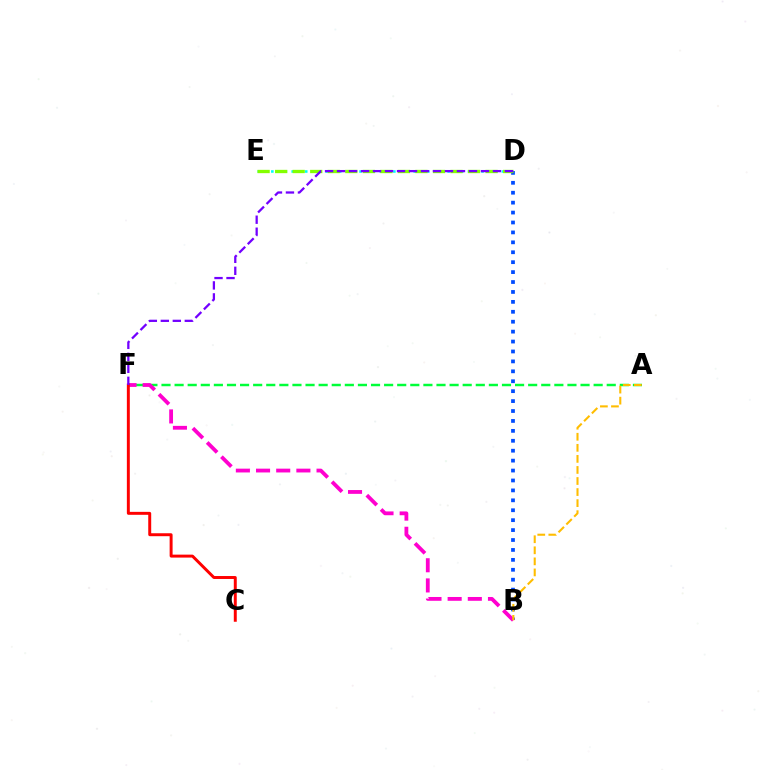{('B', 'D'): [{'color': '#004bff', 'line_style': 'dotted', 'thickness': 2.7}], ('D', 'E'): [{'color': '#00fff6', 'line_style': 'dotted', 'thickness': 1.84}, {'color': '#84ff00', 'line_style': 'dashed', 'thickness': 2.38}], ('A', 'F'): [{'color': '#00ff39', 'line_style': 'dashed', 'thickness': 1.78}], ('B', 'F'): [{'color': '#ff00cf', 'line_style': 'dashed', 'thickness': 2.74}], ('A', 'B'): [{'color': '#ffbd00', 'line_style': 'dashed', 'thickness': 1.5}], ('C', 'F'): [{'color': '#ff0000', 'line_style': 'solid', 'thickness': 2.13}], ('D', 'F'): [{'color': '#7200ff', 'line_style': 'dashed', 'thickness': 1.63}]}